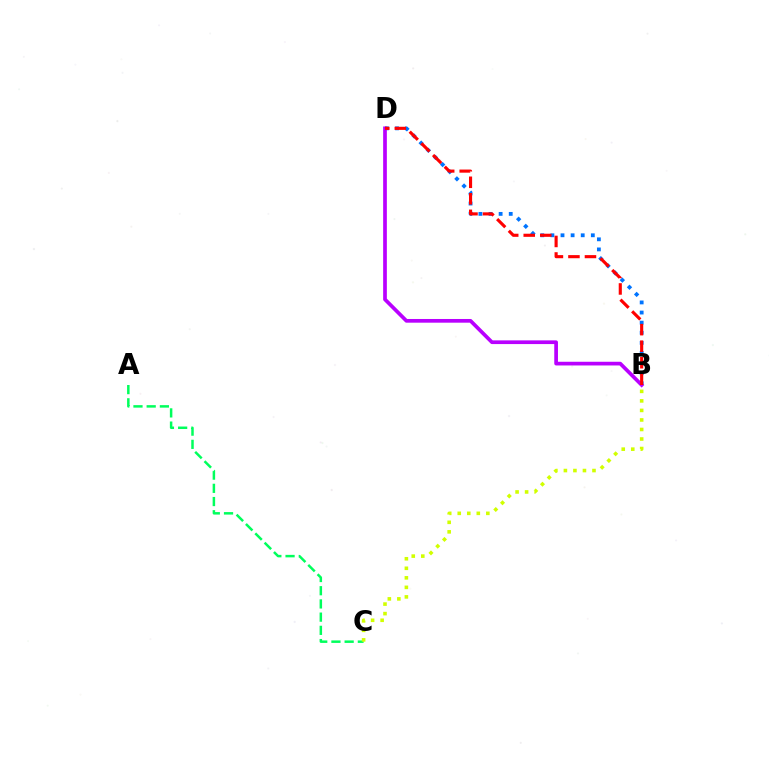{('A', 'C'): [{'color': '#00ff5c', 'line_style': 'dashed', 'thickness': 1.79}], ('B', 'D'): [{'color': '#0074ff', 'line_style': 'dotted', 'thickness': 2.75}, {'color': '#b900ff', 'line_style': 'solid', 'thickness': 2.66}, {'color': '#ff0000', 'line_style': 'dashed', 'thickness': 2.24}], ('B', 'C'): [{'color': '#d1ff00', 'line_style': 'dotted', 'thickness': 2.59}]}